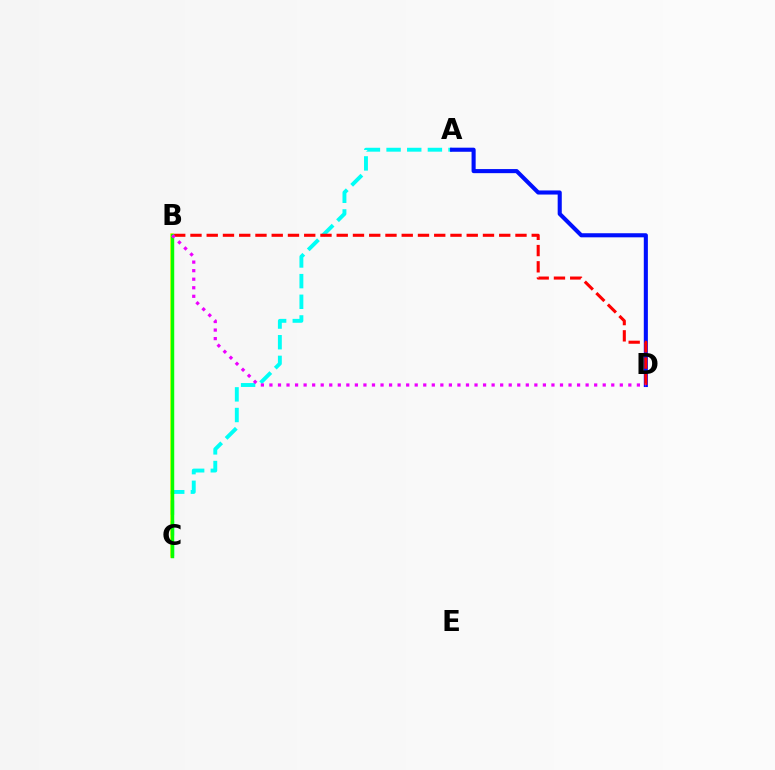{('A', 'C'): [{'color': '#00fff6', 'line_style': 'dashed', 'thickness': 2.81}], ('B', 'C'): [{'color': '#fcf500', 'line_style': 'solid', 'thickness': 2.55}, {'color': '#08ff00', 'line_style': 'solid', 'thickness': 2.48}], ('A', 'D'): [{'color': '#0010ff', 'line_style': 'solid', 'thickness': 2.94}], ('B', 'D'): [{'color': '#ff0000', 'line_style': 'dashed', 'thickness': 2.21}, {'color': '#ee00ff', 'line_style': 'dotted', 'thickness': 2.32}]}